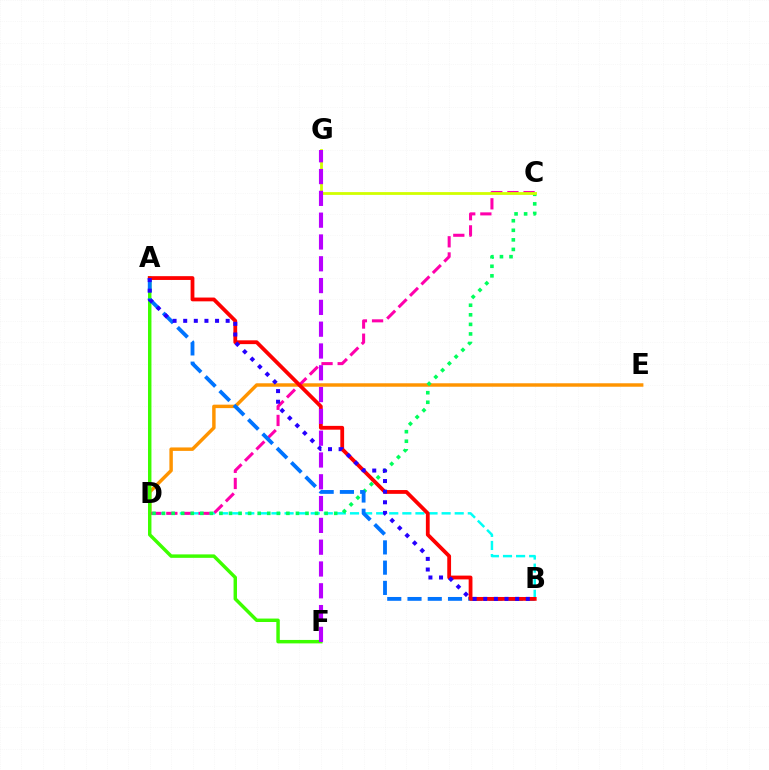{('B', 'D'): [{'color': '#00fff6', 'line_style': 'dashed', 'thickness': 1.78}], ('D', 'E'): [{'color': '#ff9400', 'line_style': 'solid', 'thickness': 2.49}], ('C', 'D'): [{'color': '#ff00ac', 'line_style': 'dashed', 'thickness': 2.19}, {'color': '#00ff5c', 'line_style': 'dotted', 'thickness': 2.6}], ('A', 'F'): [{'color': '#3dff00', 'line_style': 'solid', 'thickness': 2.48}], ('A', 'B'): [{'color': '#0074ff', 'line_style': 'dashed', 'thickness': 2.75}, {'color': '#ff0000', 'line_style': 'solid', 'thickness': 2.73}, {'color': '#2500ff', 'line_style': 'dotted', 'thickness': 2.89}], ('C', 'G'): [{'color': '#d1ff00', 'line_style': 'solid', 'thickness': 2.01}], ('F', 'G'): [{'color': '#b900ff', 'line_style': 'dashed', 'thickness': 2.96}]}